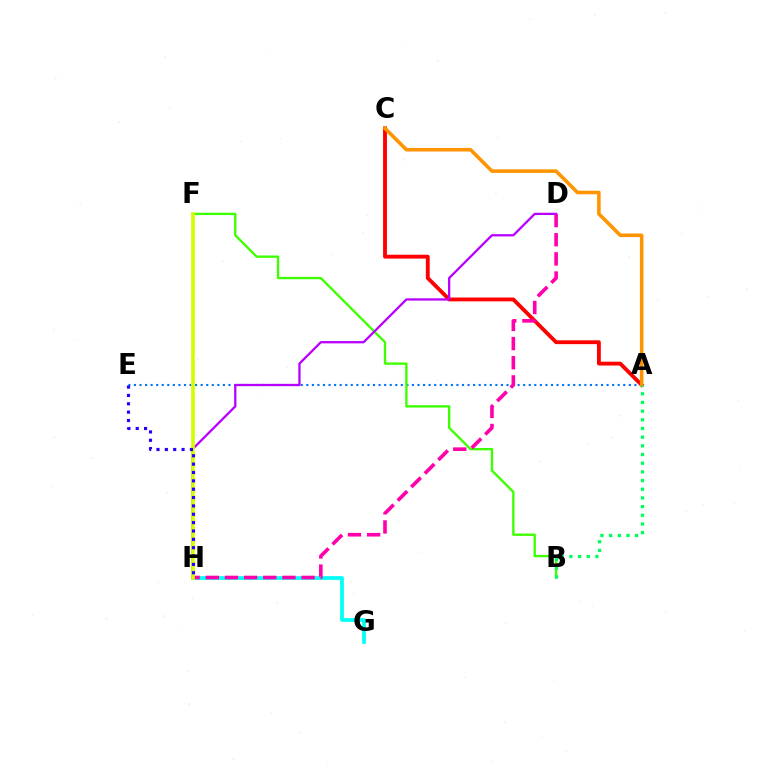{('A', 'C'): [{'color': '#ff0000', 'line_style': 'solid', 'thickness': 2.77}, {'color': '#ff9400', 'line_style': 'solid', 'thickness': 2.57}], ('A', 'E'): [{'color': '#0074ff', 'line_style': 'dotted', 'thickness': 1.51}], ('G', 'H'): [{'color': '#00fff6', 'line_style': 'solid', 'thickness': 2.69}], ('B', 'F'): [{'color': '#3dff00', 'line_style': 'solid', 'thickness': 1.68}], ('D', 'H'): [{'color': '#ff00ac', 'line_style': 'dashed', 'thickness': 2.6}, {'color': '#b900ff', 'line_style': 'solid', 'thickness': 1.64}], ('F', 'H'): [{'color': '#d1ff00', 'line_style': 'solid', 'thickness': 2.61}], ('A', 'B'): [{'color': '#00ff5c', 'line_style': 'dotted', 'thickness': 2.36}], ('E', 'H'): [{'color': '#2500ff', 'line_style': 'dotted', 'thickness': 2.27}]}